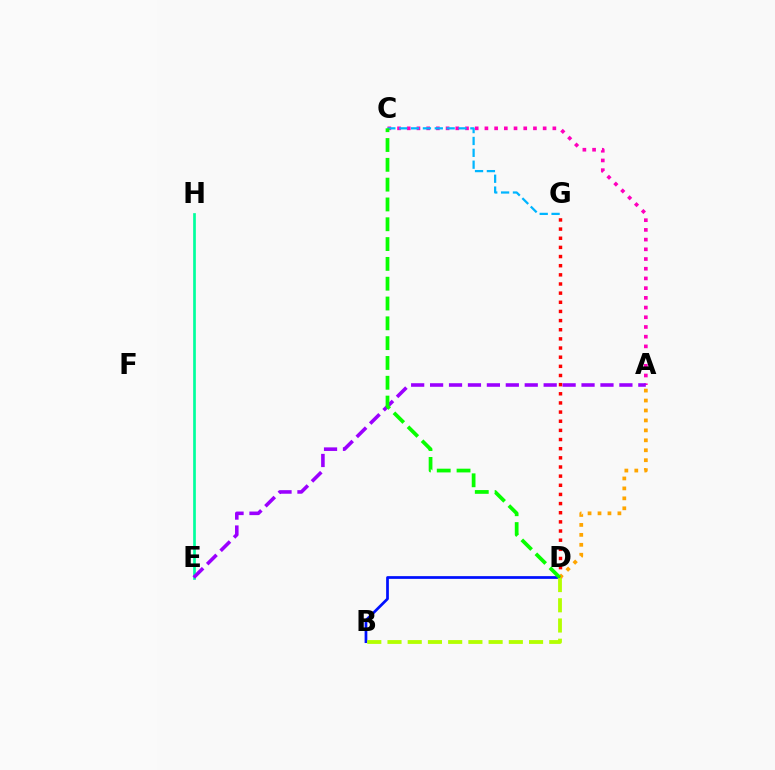{('A', 'C'): [{'color': '#ff00bd', 'line_style': 'dotted', 'thickness': 2.64}], ('E', 'H'): [{'color': '#00ff9d', 'line_style': 'solid', 'thickness': 1.93}], ('D', 'G'): [{'color': '#ff0000', 'line_style': 'dotted', 'thickness': 2.49}], ('C', 'G'): [{'color': '#00b5ff', 'line_style': 'dashed', 'thickness': 1.61}], ('B', 'D'): [{'color': '#0010ff', 'line_style': 'solid', 'thickness': 1.96}, {'color': '#b3ff00', 'line_style': 'dashed', 'thickness': 2.75}], ('A', 'E'): [{'color': '#9b00ff', 'line_style': 'dashed', 'thickness': 2.57}], ('A', 'D'): [{'color': '#ffa500', 'line_style': 'dotted', 'thickness': 2.7}], ('C', 'D'): [{'color': '#08ff00', 'line_style': 'dashed', 'thickness': 2.69}]}